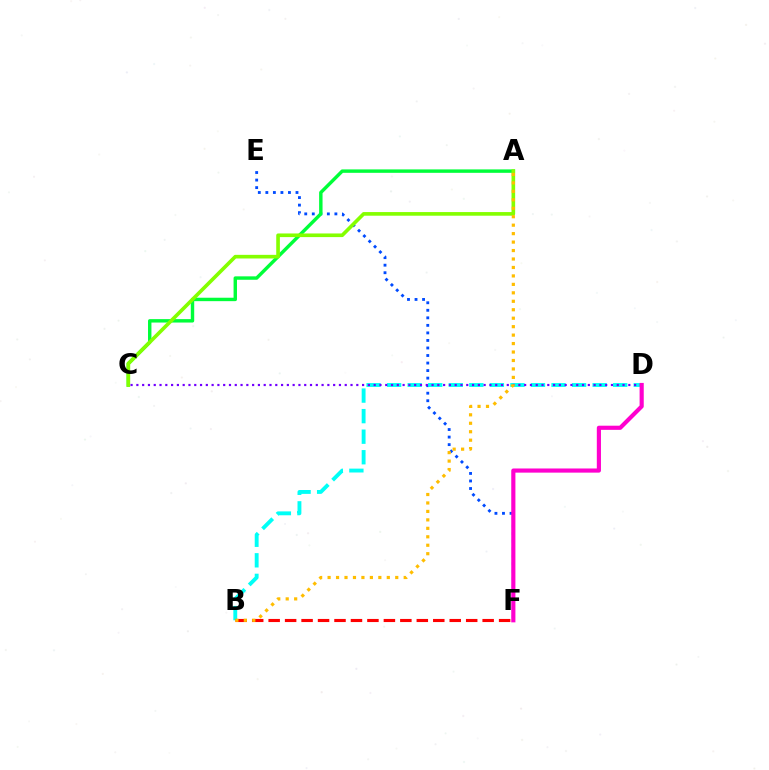{('E', 'F'): [{'color': '#004bff', 'line_style': 'dotted', 'thickness': 2.05}], ('A', 'C'): [{'color': '#00ff39', 'line_style': 'solid', 'thickness': 2.47}, {'color': '#84ff00', 'line_style': 'solid', 'thickness': 2.62}], ('B', 'D'): [{'color': '#00fff6', 'line_style': 'dashed', 'thickness': 2.79}], ('B', 'F'): [{'color': '#ff0000', 'line_style': 'dashed', 'thickness': 2.24}], ('C', 'D'): [{'color': '#7200ff', 'line_style': 'dotted', 'thickness': 1.57}], ('A', 'B'): [{'color': '#ffbd00', 'line_style': 'dotted', 'thickness': 2.3}], ('D', 'F'): [{'color': '#ff00cf', 'line_style': 'solid', 'thickness': 2.99}]}